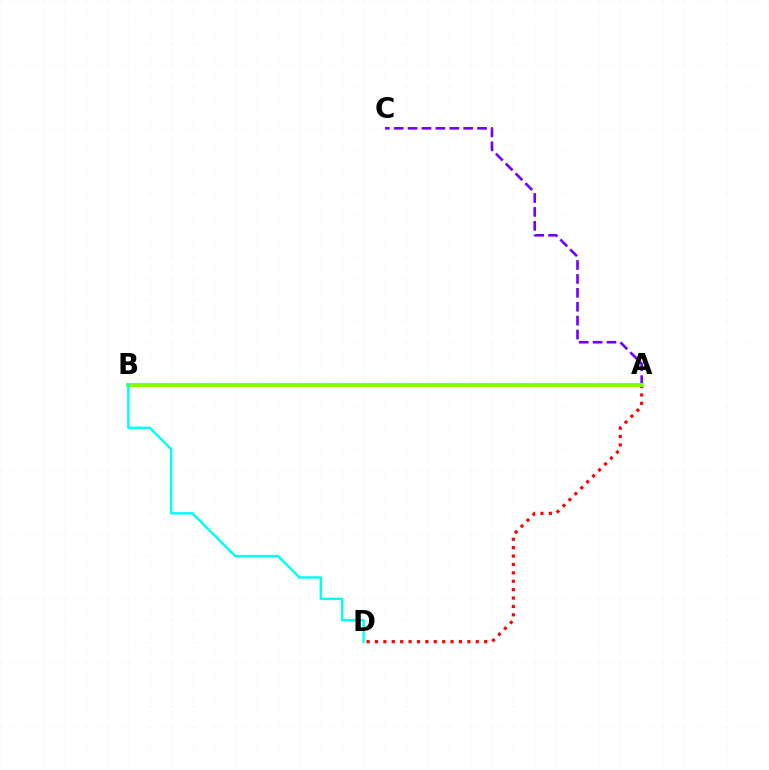{('A', 'C'): [{'color': '#7200ff', 'line_style': 'dashed', 'thickness': 1.89}], ('A', 'D'): [{'color': '#ff0000', 'line_style': 'dotted', 'thickness': 2.28}], ('A', 'B'): [{'color': '#84ff00', 'line_style': 'solid', 'thickness': 2.83}], ('B', 'D'): [{'color': '#00fff6', 'line_style': 'solid', 'thickness': 1.76}]}